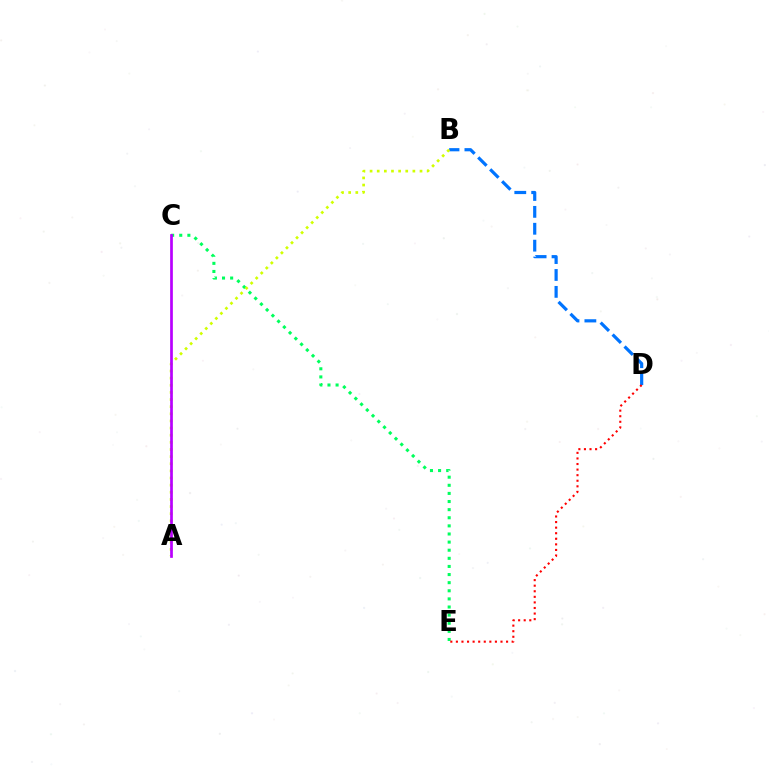{('B', 'D'): [{'color': '#0074ff', 'line_style': 'dashed', 'thickness': 2.3}], ('C', 'E'): [{'color': '#00ff5c', 'line_style': 'dotted', 'thickness': 2.2}], ('D', 'E'): [{'color': '#ff0000', 'line_style': 'dotted', 'thickness': 1.51}], ('A', 'B'): [{'color': '#d1ff00', 'line_style': 'dotted', 'thickness': 1.94}], ('A', 'C'): [{'color': '#b900ff', 'line_style': 'solid', 'thickness': 1.95}]}